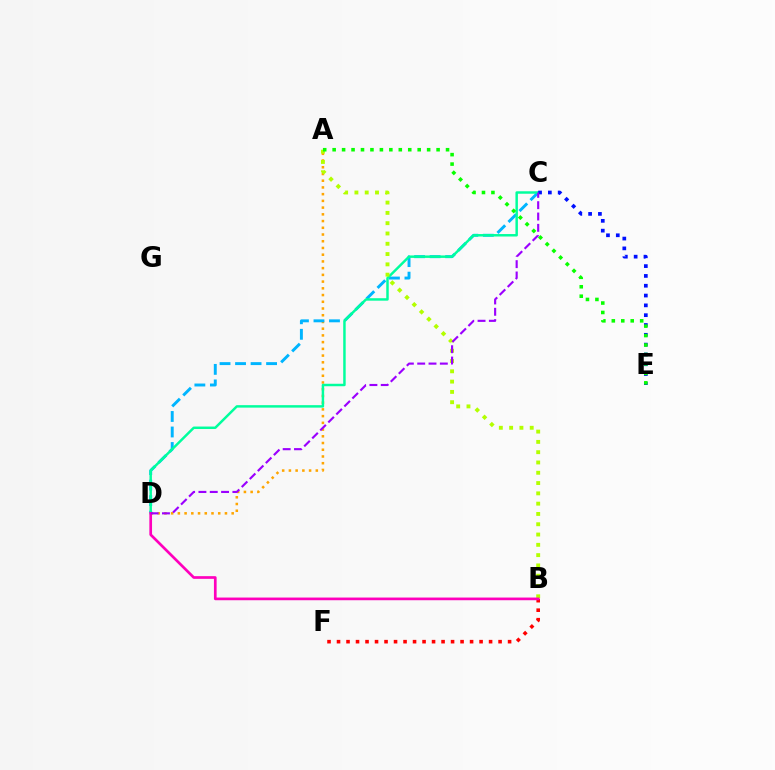{('A', 'D'): [{'color': '#ffa500', 'line_style': 'dotted', 'thickness': 1.83}], ('C', 'D'): [{'color': '#00b5ff', 'line_style': 'dashed', 'thickness': 2.11}, {'color': '#00ff9d', 'line_style': 'solid', 'thickness': 1.78}, {'color': '#9b00ff', 'line_style': 'dashed', 'thickness': 1.54}], ('A', 'B'): [{'color': '#b3ff00', 'line_style': 'dotted', 'thickness': 2.8}], ('B', 'F'): [{'color': '#ff0000', 'line_style': 'dotted', 'thickness': 2.58}], ('C', 'E'): [{'color': '#0010ff', 'line_style': 'dotted', 'thickness': 2.67}], ('A', 'E'): [{'color': '#08ff00', 'line_style': 'dotted', 'thickness': 2.57}], ('B', 'D'): [{'color': '#ff00bd', 'line_style': 'solid', 'thickness': 1.93}]}